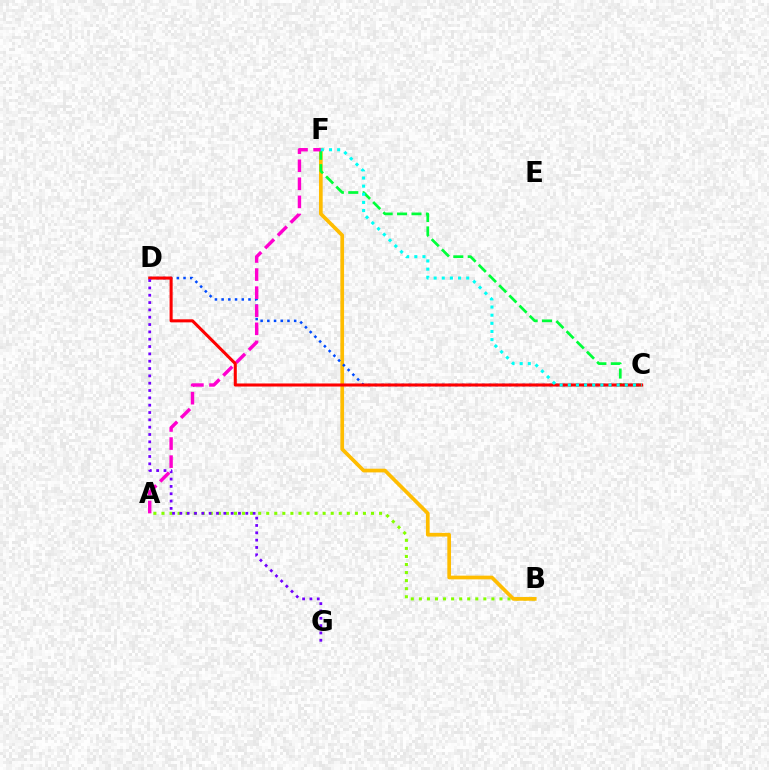{('A', 'B'): [{'color': '#84ff00', 'line_style': 'dotted', 'thickness': 2.19}], ('B', 'F'): [{'color': '#ffbd00', 'line_style': 'solid', 'thickness': 2.66}], ('C', 'F'): [{'color': '#00ff39', 'line_style': 'dashed', 'thickness': 1.96}, {'color': '#00fff6', 'line_style': 'dotted', 'thickness': 2.21}], ('C', 'D'): [{'color': '#004bff', 'line_style': 'dotted', 'thickness': 1.82}, {'color': '#ff0000', 'line_style': 'solid', 'thickness': 2.2}], ('A', 'F'): [{'color': '#ff00cf', 'line_style': 'dashed', 'thickness': 2.46}], ('D', 'G'): [{'color': '#7200ff', 'line_style': 'dotted', 'thickness': 1.99}]}